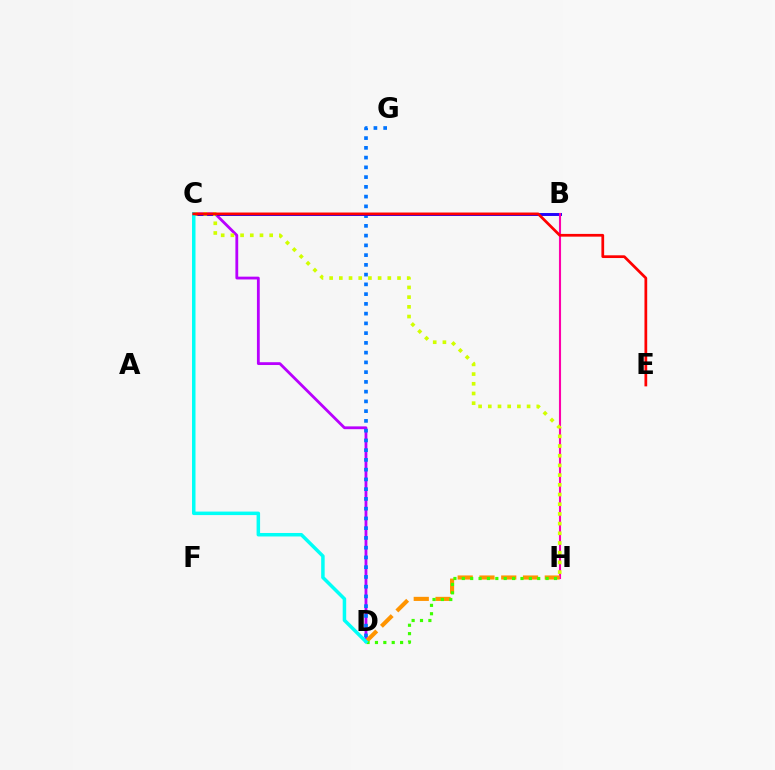{('B', 'C'): [{'color': '#00ff5c', 'line_style': 'solid', 'thickness': 1.91}, {'color': '#2500ff', 'line_style': 'solid', 'thickness': 2.09}], ('C', 'D'): [{'color': '#b900ff', 'line_style': 'solid', 'thickness': 2.02}, {'color': '#00fff6', 'line_style': 'solid', 'thickness': 2.52}], ('D', 'G'): [{'color': '#0074ff', 'line_style': 'dotted', 'thickness': 2.65}], ('B', 'H'): [{'color': '#ff00ac', 'line_style': 'solid', 'thickness': 1.52}], ('D', 'H'): [{'color': '#ff9400', 'line_style': 'dashed', 'thickness': 2.96}, {'color': '#3dff00', 'line_style': 'dotted', 'thickness': 2.28}], ('C', 'H'): [{'color': '#d1ff00', 'line_style': 'dotted', 'thickness': 2.64}], ('C', 'E'): [{'color': '#ff0000', 'line_style': 'solid', 'thickness': 1.97}]}